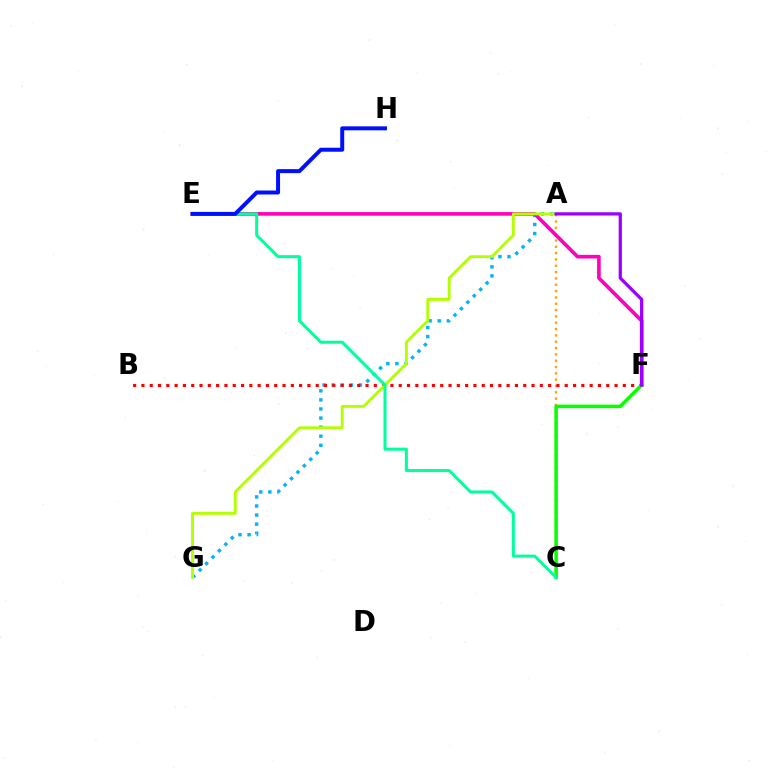{('A', 'G'): [{'color': '#00b5ff', 'line_style': 'dotted', 'thickness': 2.47}, {'color': '#b3ff00', 'line_style': 'solid', 'thickness': 2.07}], ('A', 'C'): [{'color': '#ffa500', 'line_style': 'dotted', 'thickness': 1.72}], ('B', 'F'): [{'color': '#ff0000', 'line_style': 'dotted', 'thickness': 2.26}], ('E', 'F'): [{'color': '#ff00bd', 'line_style': 'solid', 'thickness': 2.62}], ('C', 'F'): [{'color': '#08ff00', 'line_style': 'solid', 'thickness': 2.54}], ('A', 'F'): [{'color': '#9b00ff', 'line_style': 'solid', 'thickness': 2.33}], ('C', 'E'): [{'color': '#00ff9d', 'line_style': 'solid', 'thickness': 2.18}], ('E', 'H'): [{'color': '#0010ff', 'line_style': 'solid', 'thickness': 2.87}]}